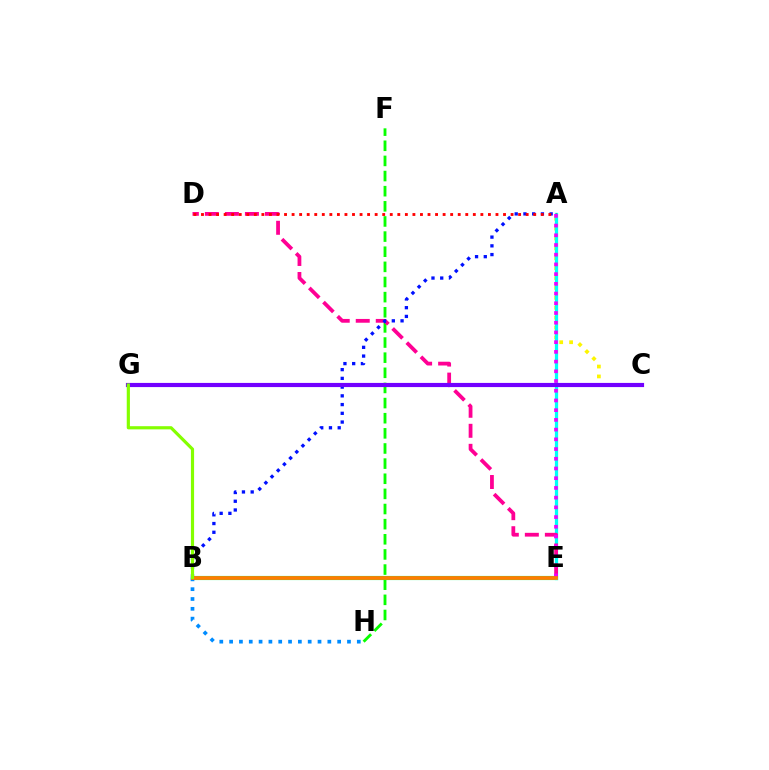{('F', 'H'): [{'color': '#08ff00', 'line_style': 'dashed', 'thickness': 2.06}], ('A', 'C'): [{'color': '#fcf500', 'line_style': 'dotted', 'thickness': 2.69}], ('B', 'E'): [{'color': '#00ff74', 'line_style': 'solid', 'thickness': 2.99}, {'color': '#ff7c00', 'line_style': 'solid', 'thickness': 2.69}], ('A', 'E'): [{'color': '#00fff6', 'line_style': 'solid', 'thickness': 2.35}, {'color': '#ee00ff', 'line_style': 'dotted', 'thickness': 2.64}], ('D', 'E'): [{'color': '#ff0094', 'line_style': 'dashed', 'thickness': 2.72}], ('A', 'B'): [{'color': '#0010ff', 'line_style': 'dotted', 'thickness': 2.37}], ('A', 'D'): [{'color': '#ff0000', 'line_style': 'dotted', 'thickness': 2.05}], ('C', 'G'): [{'color': '#7200ff', 'line_style': 'solid', 'thickness': 3.0}], ('B', 'H'): [{'color': '#008cff', 'line_style': 'dotted', 'thickness': 2.67}], ('B', 'G'): [{'color': '#84ff00', 'line_style': 'solid', 'thickness': 2.29}]}